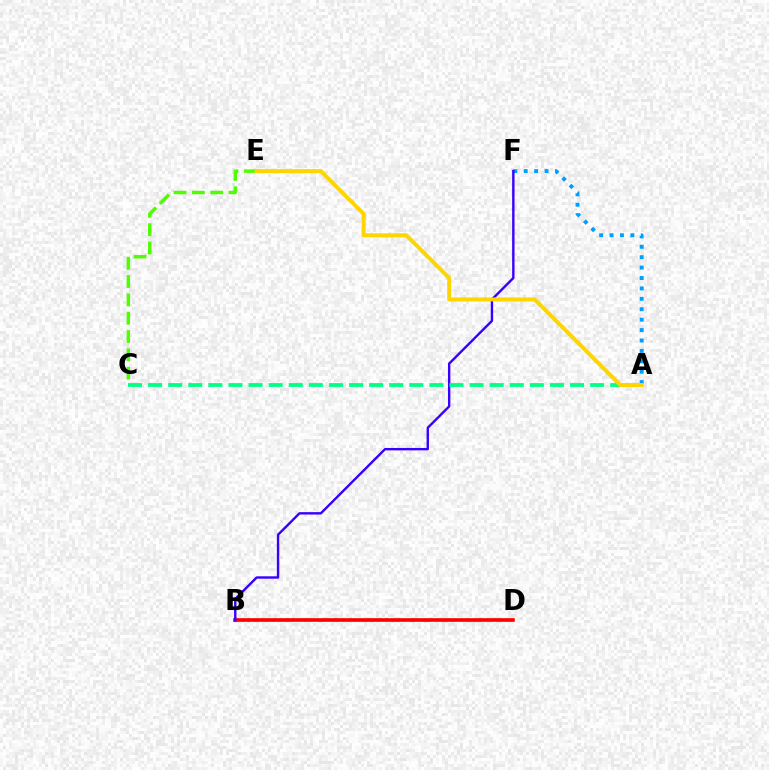{('C', 'E'): [{'color': '#4fff00', 'line_style': 'dashed', 'thickness': 2.49}], ('A', 'F'): [{'color': '#009eff', 'line_style': 'dotted', 'thickness': 2.83}], ('B', 'D'): [{'color': '#ff00ed', 'line_style': 'dotted', 'thickness': 1.7}, {'color': '#ff0000', 'line_style': 'solid', 'thickness': 2.63}], ('B', 'F'): [{'color': '#3700ff', 'line_style': 'solid', 'thickness': 1.73}], ('A', 'C'): [{'color': '#00ff86', 'line_style': 'dashed', 'thickness': 2.73}], ('A', 'E'): [{'color': '#ffd500', 'line_style': 'solid', 'thickness': 2.86}]}